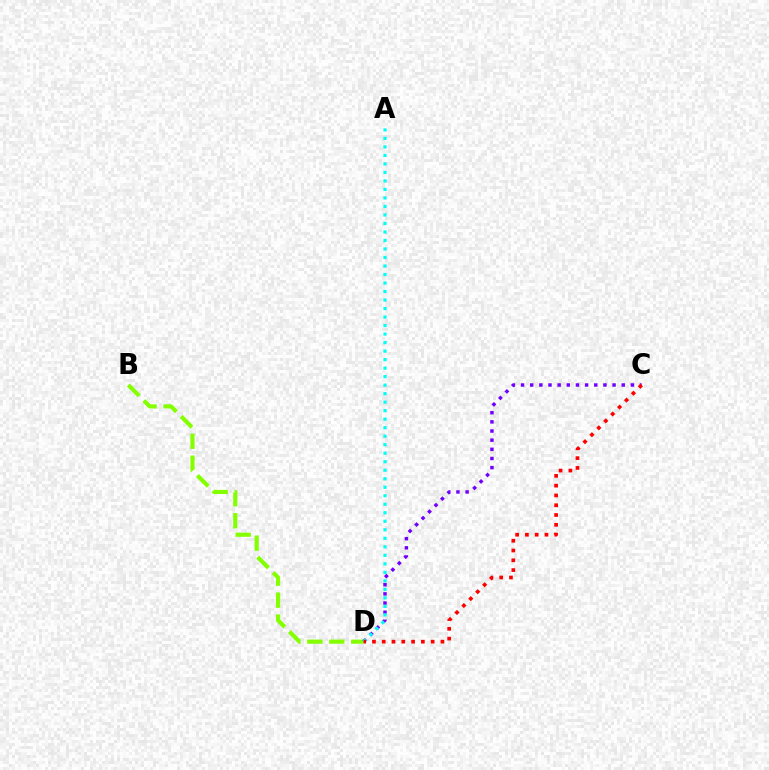{('B', 'D'): [{'color': '#84ff00', 'line_style': 'dashed', 'thickness': 2.98}], ('C', 'D'): [{'color': '#7200ff', 'line_style': 'dotted', 'thickness': 2.49}, {'color': '#ff0000', 'line_style': 'dotted', 'thickness': 2.66}], ('A', 'D'): [{'color': '#00fff6', 'line_style': 'dotted', 'thickness': 2.31}]}